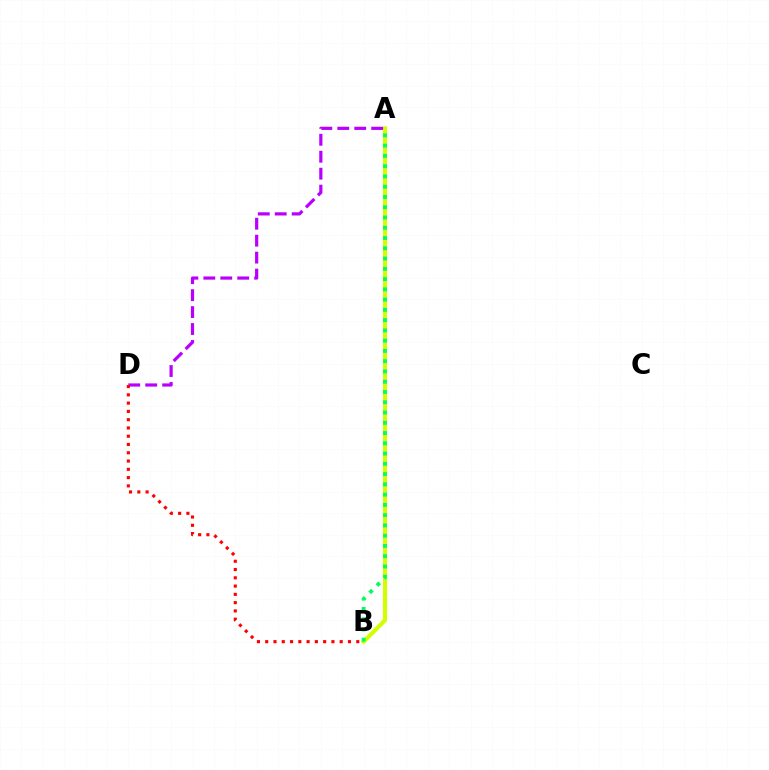{('A', 'B'): [{'color': '#0074ff', 'line_style': 'dotted', 'thickness': 1.61}, {'color': '#d1ff00', 'line_style': 'solid', 'thickness': 2.97}, {'color': '#00ff5c', 'line_style': 'dotted', 'thickness': 2.79}], ('A', 'D'): [{'color': '#b900ff', 'line_style': 'dashed', 'thickness': 2.3}], ('B', 'D'): [{'color': '#ff0000', 'line_style': 'dotted', 'thickness': 2.25}]}